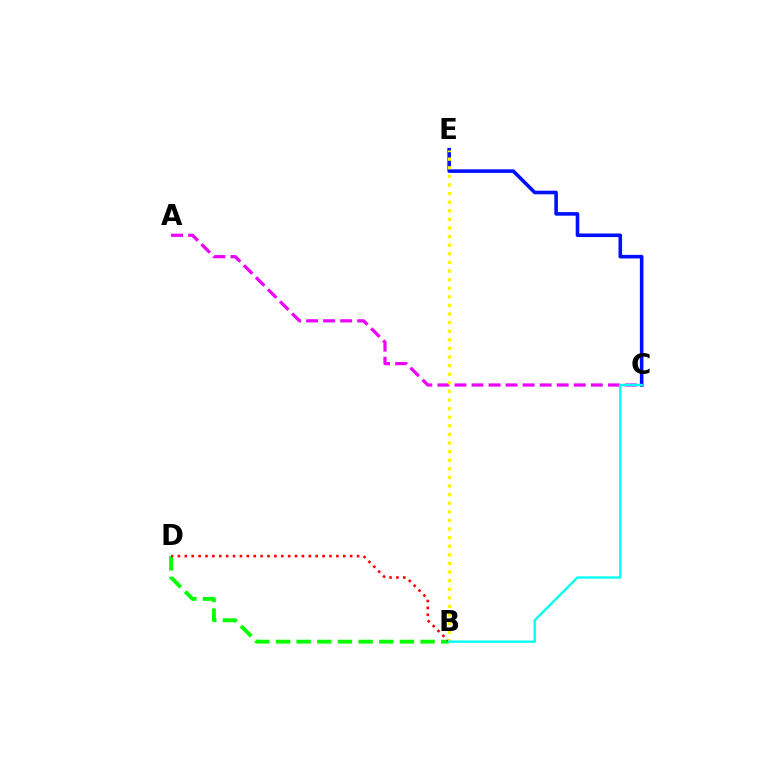{('A', 'C'): [{'color': '#ee00ff', 'line_style': 'dashed', 'thickness': 2.32}], ('B', 'D'): [{'color': '#08ff00', 'line_style': 'dashed', 'thickness': 2.81}, {'color': '#ff0000', 'line_style': 'dotted', 'thickness': 1.87}], ('C', 'E'): [{'color': '#0010ff', 'line_style': 'solid', 'thickness': 2.58}], ('B', 'E'): [{'color': '#fcf500', 'line_style': 'dotted', 'thickness': 2.34}], ('B', 'C'): [{'color': '#00fff6', 'line_style': 'solid', 'thickness': 1.68}]}